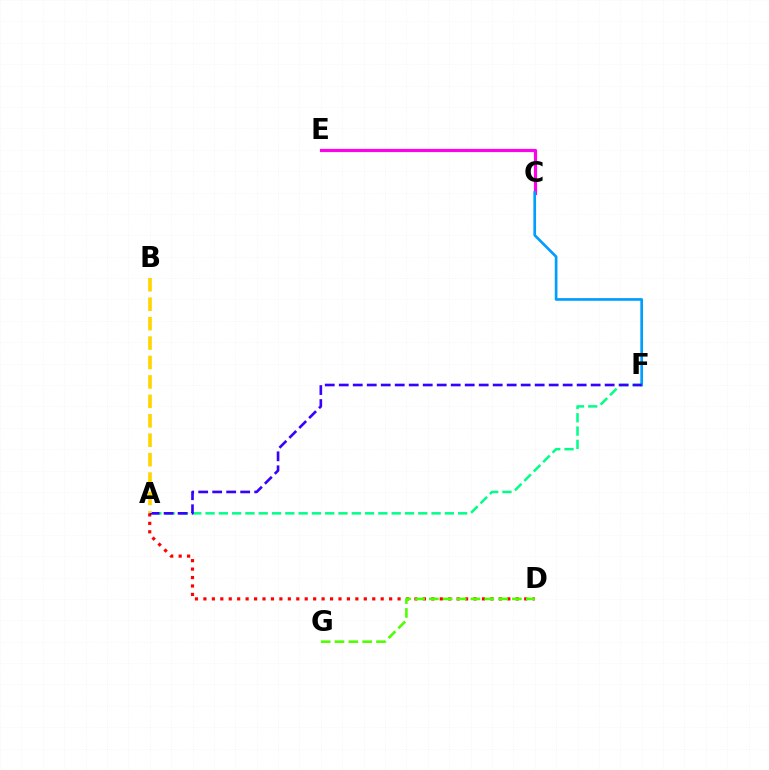{('C', 'E'): [{'color': '#ff00ed', 'line_style': 'solid', 'thickness': 2.28}], ('A', 'F'): [{'color': '#00ff86', 'line_style': 'dashed', 'thickness': 1.81}, {'color': '#3700ff', 'line_style': 'dashed', 'thickness': 1.9}], ('A', 'D'): [{'color': '#ff0000', 'line_style': 'dotted', 'thickness': 2.29}], ('C', 'F'): [{'color': '#009eff', 'line_style': 'solid', 'thickness': 1.93}], ('D', 'G'): [{'color': '#4fff00', 'line_style': 'dashed', 'thickness': 1.88}], ('A', 'B'): [{'color': '#ffd500', 'line_style': 'dashed', 'thickness': 2.64}]}